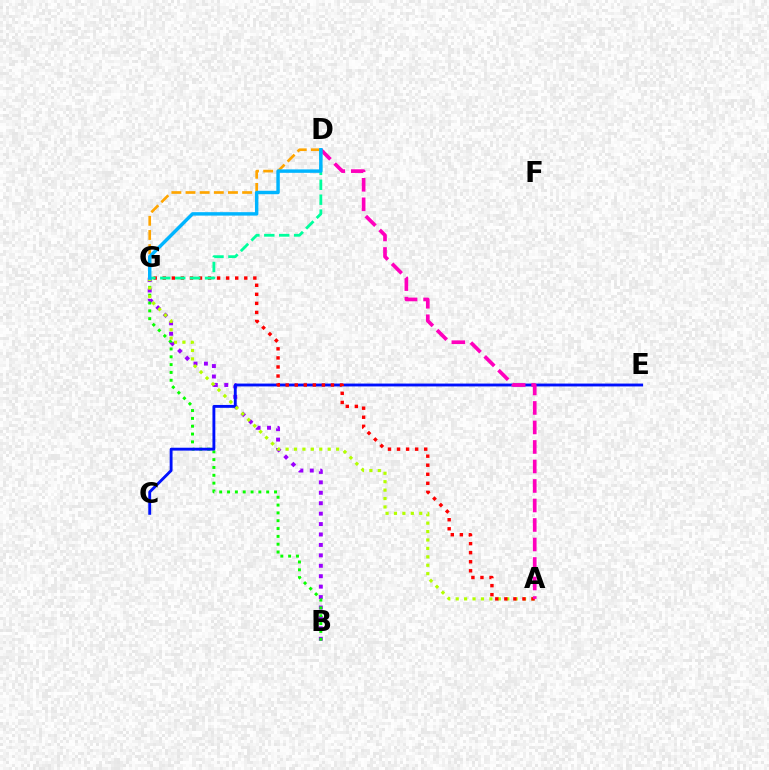{('D', 'G'): [{'color': '#ffa500', 'line_style': 'dashed', 'thickness': 1.92}, {'color': '#00ff9d', 'line_style': 'dashed', 'thickness': 2.03}, {'color': '#00b5ff', 'line_style': 'solid', 'thickness': 2.47}], ('B', 'G'): [{'color': '#9b00ff', 'line_style': 'dotted', 'thickness': 2.83}, {'color': '#08ff00', 'line_style': 'dotted', 'thickness': 2.13}], ('C', 'E'): [{'color': '#0010ff', 'line_style': 'solid', 'thickness': 2.07}], ('A', 'G'): [{'color': '#b3ff00', 'line_style': 'dotted', 'thickness': 2.29}, {'color': '#ff0000', 'line_style': 'dotted', 'thickness': 2.46}], ('A', 'D'): [{'color': '#ff00bd', 'line_style': 'dashed', 'thickness': 2.65}]}